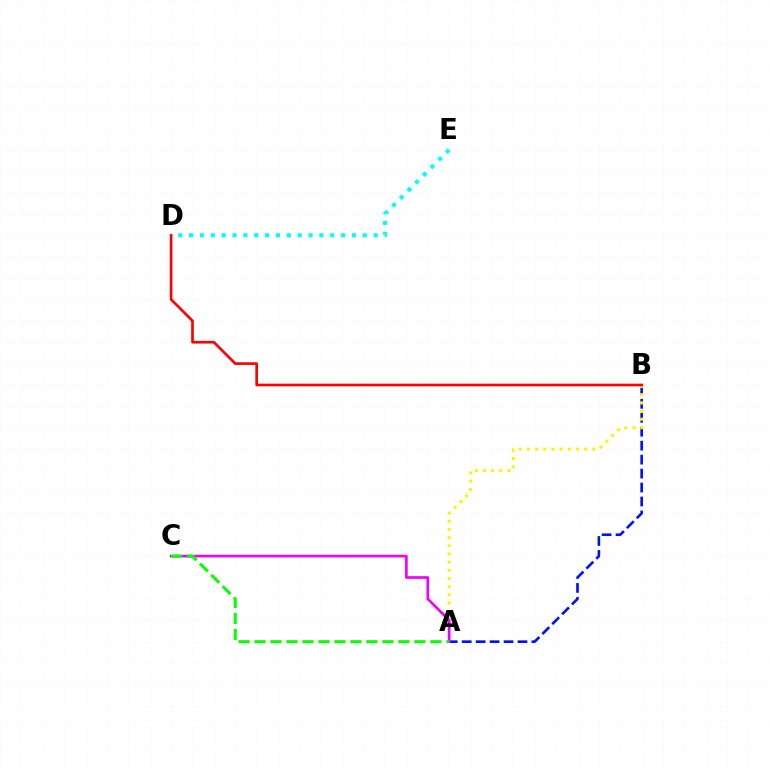{('A', 'B'): [{'color': '#0010ff', 'line_style': 'dashed', 'thickness': 1.9}, {'color': '#fcf500', 'line_style': 'dotted', 'thickness': 2.22}], ('D', 'E'): [{'color': '#00fff6', 'line_style': 'dotted', 'thickness': 2.95}], ('A', 'C'): [{'color': '#ee00ff', 'line_style': 'solid', 'thickness': 1.92}, {'color': '#08ff00', 'line_style': 'dashed', 'thickness': 2.17}], ('B', 'D'): [{'color': '#ff0000', 'line_style': 'solid', 'thickness': 1.92}]}